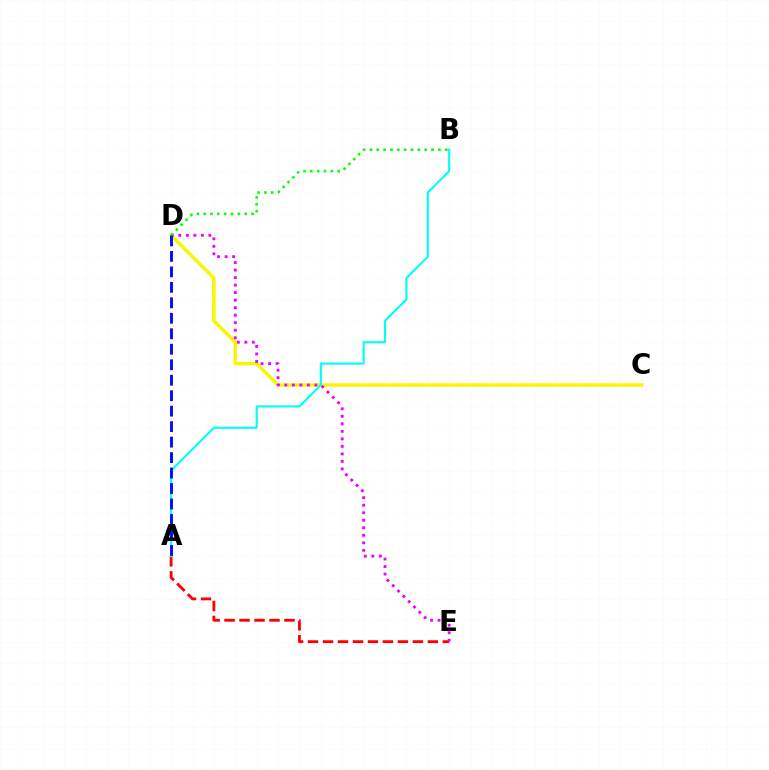{('C', 'D'): [{'color': '#fcf500', 'line_style': 'solid', 'thickness': 2.48}], ('A', 'E'): [{'color': '#ff0000', 'line_style': 'dashed', 'thickness': 2.03}], ('D', 'E'): [{'color': '#ee00ff', 'line_style': 'dotted', 'thickness': 2.04}], ('B', 'D'): [{'color': '#08ff00', 'line_style': 'dotted', 'thickness': 1.86}], ('A', 'B'): [{'color': '#00fff6', 'line_style': 'solid', 'thickness': 1.54}], ('A', 'D'): [{'color': '#0010ff', 'line_style': 'dashed', 'thickness': 2.1}]}